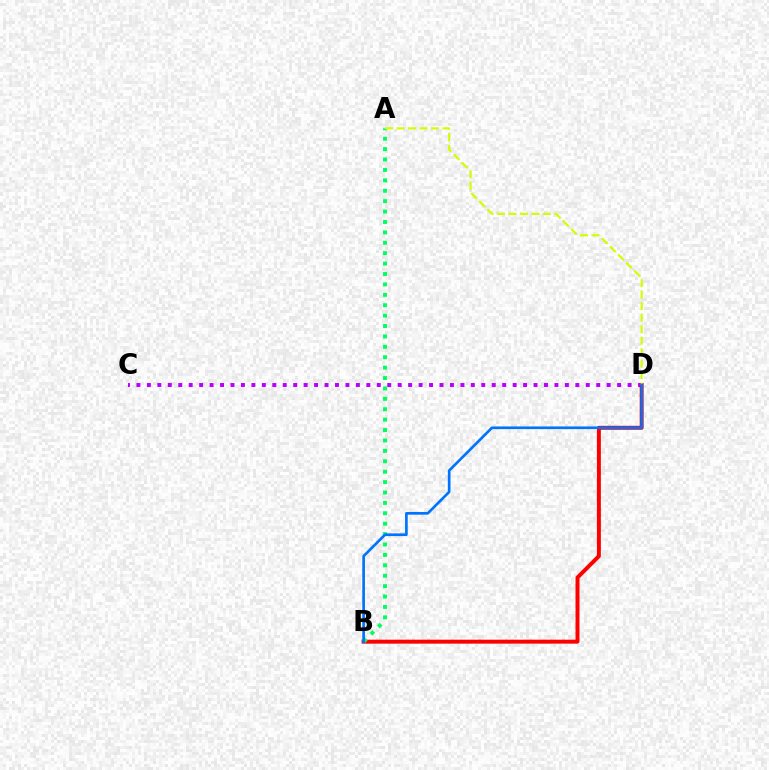{('C', 'D'): [{'color': '#b900ff', 'line_style': 'dotted', 'thickness': 2.84}], ('B', 'D'): [{'color': '#ff0000', 'line_style': 'solid', 'thickness': 2.85}, {'color': '#0074ff', 'line_style': 'solid', 'thickness': 1.93}], ('A', 'B'): [{'color': '#00ff5c', 'line_style': 'dotted', 'thickness': 2.83}], ('A', 'D'): [{'color': '#d1ff00', 'line_style': 'dashed', 'thickness': 1.56}]}